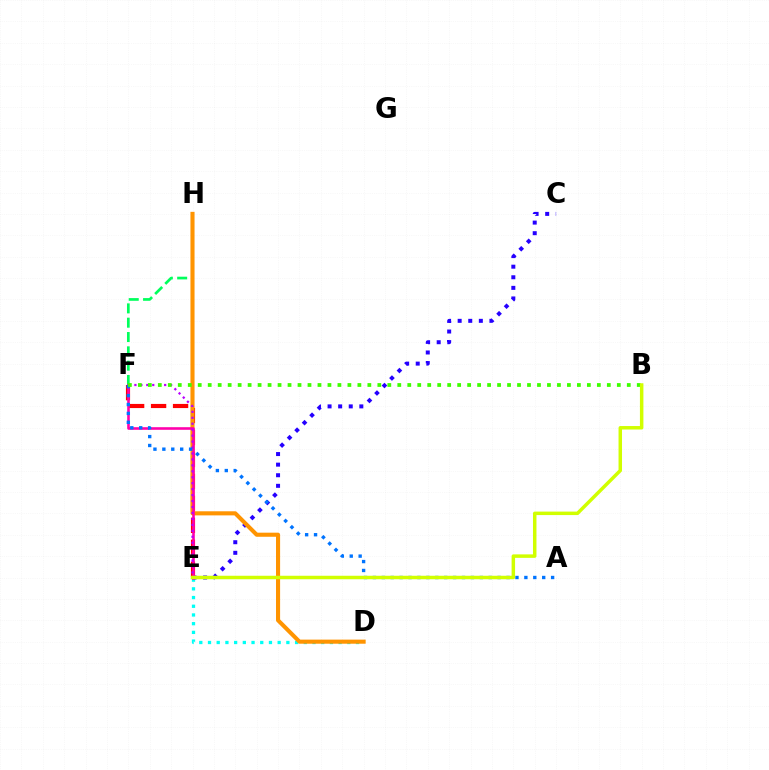{('F', 'H'): [{'color': '#00ff5c', 'line_style': 'dashed', 'thickness': 1.95}], ('D', 'E'): [{'color': '#00fff6', 'line_style': 'dotted', 'thickness': 2.37}], ('C', 'E'): [{'color': '#2500ff', 'line_style': 'dotted', 'thickness': 2.88}], ('E', 'F'): [{'color': '#ff0000', 'line_style': 'dashed', 'thickness': 2.98}, {'color': '#ff00ac', 'line_style': 'solid', 'thickness': 1.88}, {'color': '#b900ff', 'line_style': 'dotted', 'thickness': 1.62}], ('D', 'H'): [{'color': '#ff9400', 'line_style': 'solid', 'thickness': 2.95}], ('A', 'F'): [{'color': '#0074ff', 'line_style': 'dotted', 'thickness': 2.42}], ('B', 'F'): [{'color': '#3dff00', 'line_style': 'dotted', 'thickness': 2.71}], ('B', 'E'): [{'color': '#d1ff00', 'line_style': 'solid', 'thickness': 2.51}]}